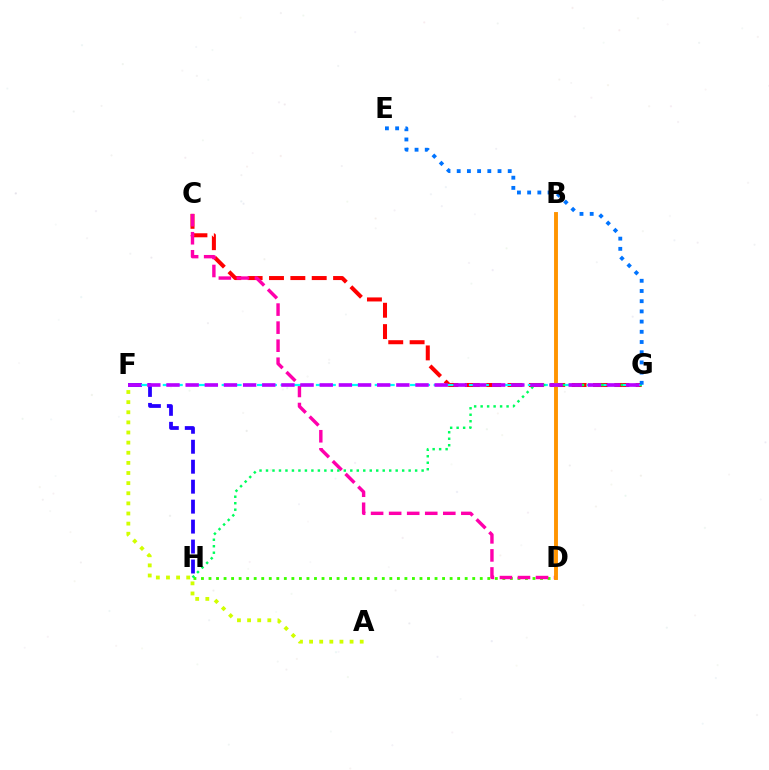{('F', 'H'): [{'color': '#2500ff', 'line_style': 'dashed', 'thickness': 2.71}], ('C', 'G'): [{'color': '#ff0000', 'line_style': 'dashed', 'thickness': 2.9}], ('D', 'H'): [{'color': '#3dff00', 'line_style': 'dotted', 'thickness': 2.05}], ('C', 'D'): [{'color': '#ff00ac', 'line_style': 'dashed', 'thickness': 2.45}], ('F', 'G'): [{'color': '#00fff6', 'line_style': 'dashed', 'thickness': 1.6}, {'color': '#b900ff', 'line_style': 'dashed', 'thickness': 2.6}], ('B', 'D'): [{'color': '#ff9400', 'line_style': 'solid', 'thickness': 2.8}], ('G', 'H'): [{'color': '#00ff5c', 'line_style': 'dotted', 'thickness': 1.76}], ('A', 'F'): [{'color': '#d1ff00', 'line_style': 'dotted', 'thickness': 2.75}], ('E', 'G'): [{'color': '#0074ff', 'line_style': 'dotted', 'thickness': 2.77}]}